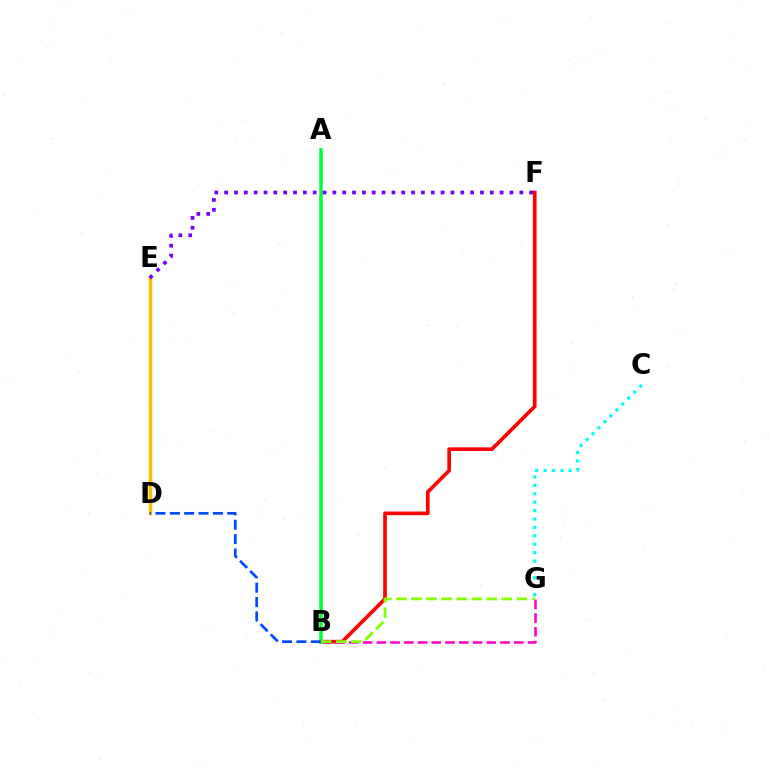{('C', 'G'): [{'color': '#00fff6', 'line_style': 'dotted', 'thickness': 2.28}], ('B', 'F'): [{'color': '#ff0000', 'line_style': 'solid', 'thickness': 2.64}], ('B', 'G'): [{'color': '#ff00cf', 'line_style': 'dashed', 'thickness': 1.87}, {'color': '#84ff00', 'line_style': 'dashed', 'thickness': 2.05}], ('A', 'B'): [{'color': '#00ff39', 'line_style': 'solid', 'thickness': 2.53}], ('D', 'E'): [{'color': '#ffbd00', 'line_style': 'solid', 'thickness': 2.52}], ('E', 'F'): [{'color': '#7200ff', 'line_style': 'dotted', 'thickness': 2.67}], ('B', 'D'): [{'color': '#004bff', 'line_style': 'dashed', 'thickness': 1.95}]}